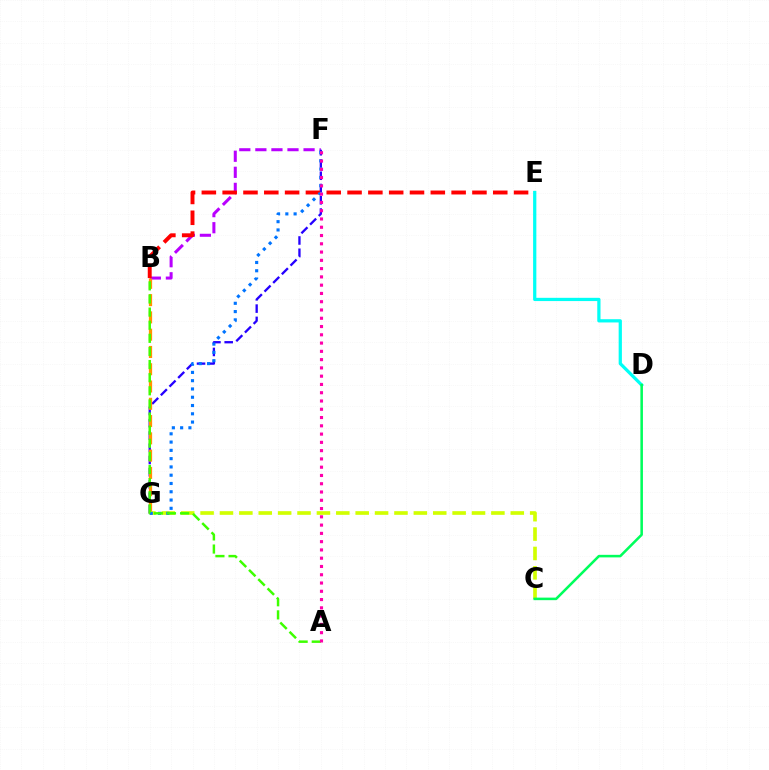{('B', 'F'): [{'color': '#b900ff', 'line_style': 'dashed', 'thickness': 2.18}], ('F', 'G'): [{'color': '#2500ff', 'line_style': 'dashed', 'thickness': 1.67}, {'color': '#0074ff', 'line_style': 'dotted', 'thickness': 2.25}], ('B', 'G'): [{'color': '#ff9400', 'line_style': 'dashed', 'thickness': 2.35}], ('B', 'E'): [{'color': '#ff0000', 'line_style': 'dashed', 'thickness': 2.83}], ('D', 'E'): [{'color': '#00fff6', 'line_style': 'solid', 'thickness': 2.34}], ('C', 'G'): [{'color': '#d1ff00', 'line_style': 'dashed', 'thickness': 2.63}], ('A', 'B'): [{'color': '#3dff00', 'line_style': 'dashed', 'thickness': 1.78}], ('A', 'F'): [{'color': '#ff00ac', 'line_style': 'dotted', 'thickness': 2.25}], ('C', 'D'): [{'color': '#00ff5c', 'line_style': 'solid', 'thickness': 1.84}]}